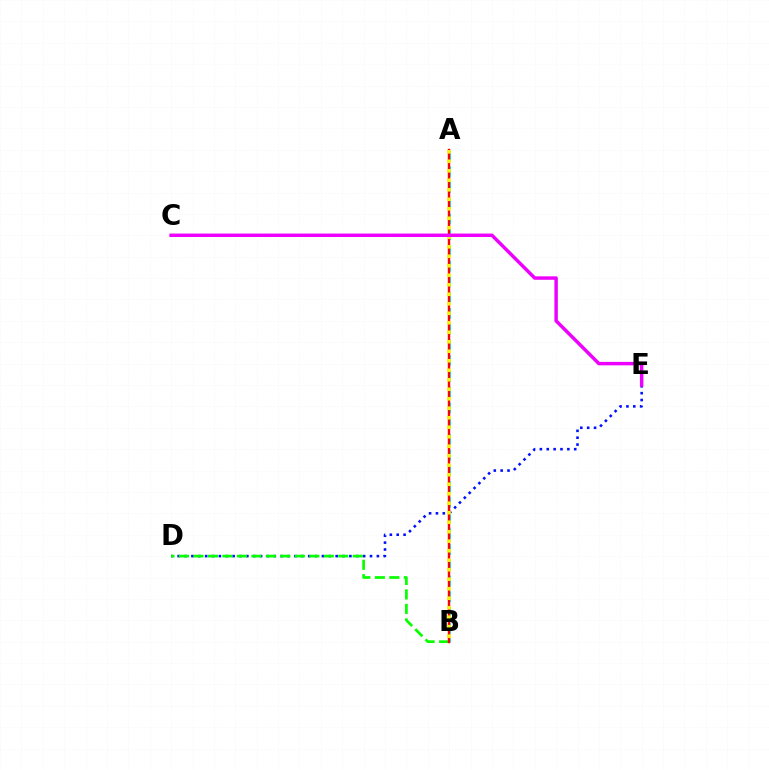{('D', 'E'): [{'color': '#0010ff', 'line_style': 'dotted', 'thickness': 1.87}], ('A', 'B'): [{'color': '#00fff6', 'line_style': 'dashed', 'thickness': 2.14}, {'color': '#ff0000', 'line_style': 'solid', 'thickness': 1.74}, {'color': '#fcf500', 'line_style': 'dotted', 'thickness': 2.58}], ('B', 'D'): [{'color': '#08ff00', 'line_style': 'dashed', 'thickness': 1.97}], ('C', 'E'): [{'color': '#ee00ff', 'line_style': 'solid', 'thickness': 2.49}]}